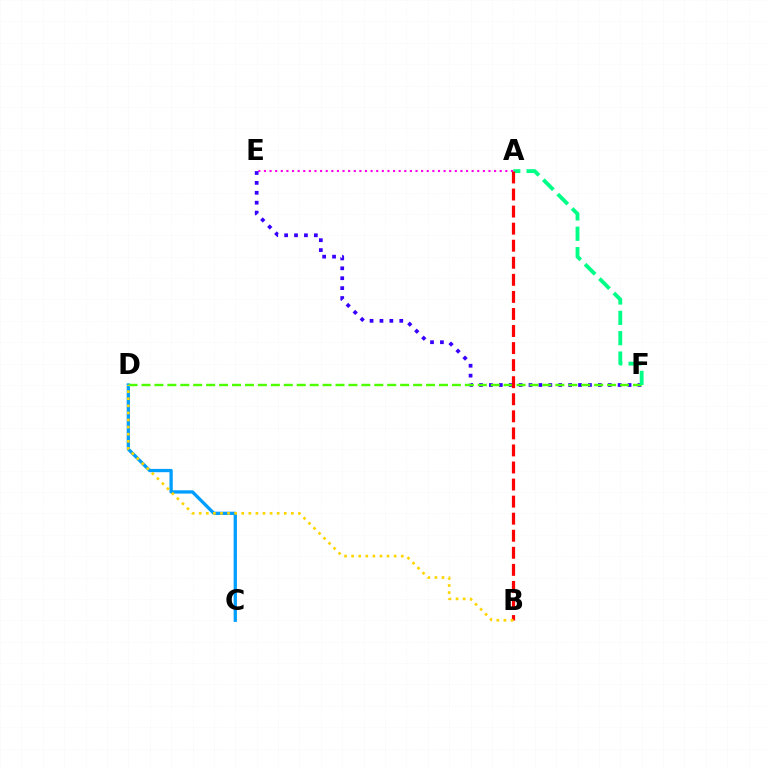{('A', 'E'): [{'color': '#ff00ed', 'line_style': 'dotted', 'thickness': 1.53}], ('E', 'F'): [{'color': '#3700ff', 'line_style': 'dotted', 'thickness': 2.69}], ('C', 'D'): [{'color': '#009eff', 'line_style': 'solid', 'thickness': 2.37}], ('D', 'F'): [{'color': '#4fff00', 'line_style': 'dashed', 'thickness': 1.76}], ('A', 'F'): [{'color': '#00ff86', 'line_style': 'dashed', 'thickness': 2.77}], ('A', 'B'): [{'color': '#ff0000', 'line_style': 'dashed', 'thickness': 2.32}], ('B', 'D'): [{'color': '#ffd500', 'line_style': 'dotted', 'thickness': 1.93}]}